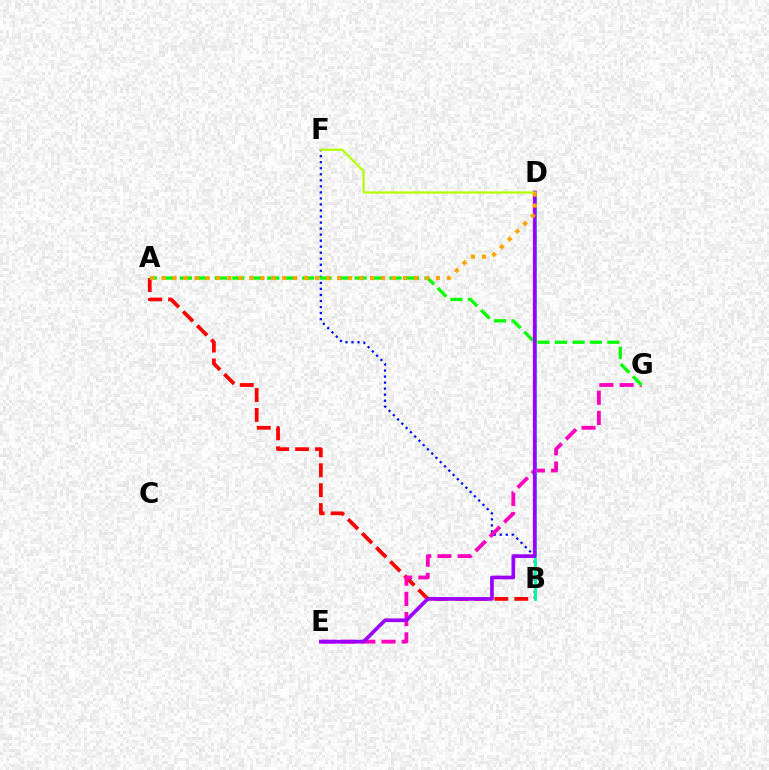{('A', 'B'): [{'color': '#ff0000', 'line_style': 'dashed', 'thickness': 2.71}], ('B', 'D'): [{'color': '#00b5ff', 'line_style': 'dashed', 'thickness': 1.92}, {'color': '#00ff9d', 'line_style': 'solid', 'thickness': 1.98}], ('B', 'F'): [{'color': '#0010ff', 'line_style': 'dotted', 'thickness': 1.64}], ('E', 'G'): [{'color': '#ff00bd', 'line_style': 'dashed', 'thickness': 2.75}], ('A', 'G'): [{'color': '#08ff00', 'line_style': 'dashed', 'thickness': 2.37}], ('D', 'E'): [{'color': '#9b00ff', 'line_style': 'solid', 'thickness': 2.66}], ('D', 'F'): [{'color': '#b3ff00', 'line_style': 'solid', 'thickness': 1.59}], ('A', 'D'): [{'color': '#ffa500', 'line_style': 'dotted', 'thickness': 2.98}]}